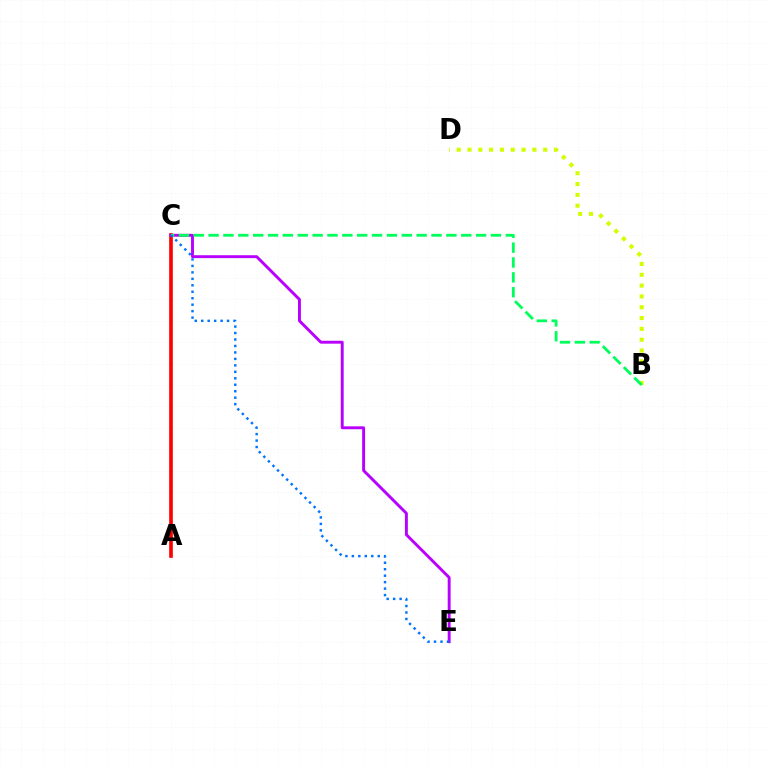{('A', 'C'): [{'color': '#ff0000', 'line_style': 'solid', 'thickness': 2.64}], ('C', 'E'): [{'color': '#b900ff', 'line_style': 'solid', 'thickness': 2.1}, {'color': '#0074ff', 'line_style': 'dotted', 'thickness': 1.76}], ('B', 'D'): [{'color': '#d1ff00', 'line_style': 'dotted', 'thickness': 2.94}], ('B', 'C'): [{'color': '#00ff5c', 'line_style': 'dashed', 'thickness': 2.02}]}